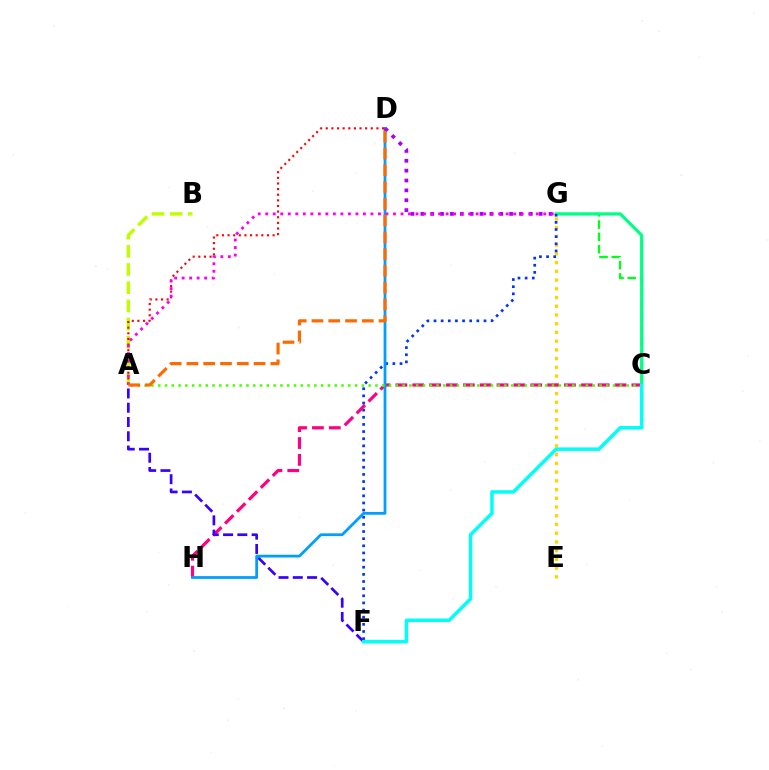{('C', 'G'): [{'color': '#00ff1b', 'line_style': 'dashed', 'thickness': 1.67}, {'color': '#00ff86', 'line_style': 'solid', 'thickness': 2.29}], ('E', 'G'): [{'color': '#ffd500', 'line_style': 'dotted', 'thickness': 2.37}], ('F', 'G'): [{'color': '#0033ff', 'line_style': 'dotted', 'thickness': 1.94}], ('C', 'H'): [{'color': '#ff0082', 'line_style': 'dashed', 'thickness': 2.29}], ('A', 'F'): [{'color': '#3700ff', 'line_style': 'dashed', 'thickness': 1.94}], ('D', 'H'): [{'color': '#009eff', 'line_style': 'solid', 'thickness': 2.0}], ('D', 'G'): [{'color': '#a700ff', 'line_style': 'dotted', 'thickness': 2.68}], ('A', 'C'): [{'color': '#4fff00', 'line_style': 'dotted', 'thickness': 1.84}], ('A', 'B'): [{'color': '#bfff00', 'line_style': 'dashed', 'thickness': 2.47}], ('A', 'D'): [{'color': '#ff0000', 'line_style': 'dotted', 'thickness': 1.53}, {'color': '#ff6a00', 'line_style': 'dashed', 'thickness': 2.28}], ('C', 'F'): [{'color': '#00fff6', 'line_style': 'solid', 'thickness': 2.51}], ('A', 'G'): [{'color': '#ff00ed', 'line_style': 'dotted', 'thickness': 2.04}]}